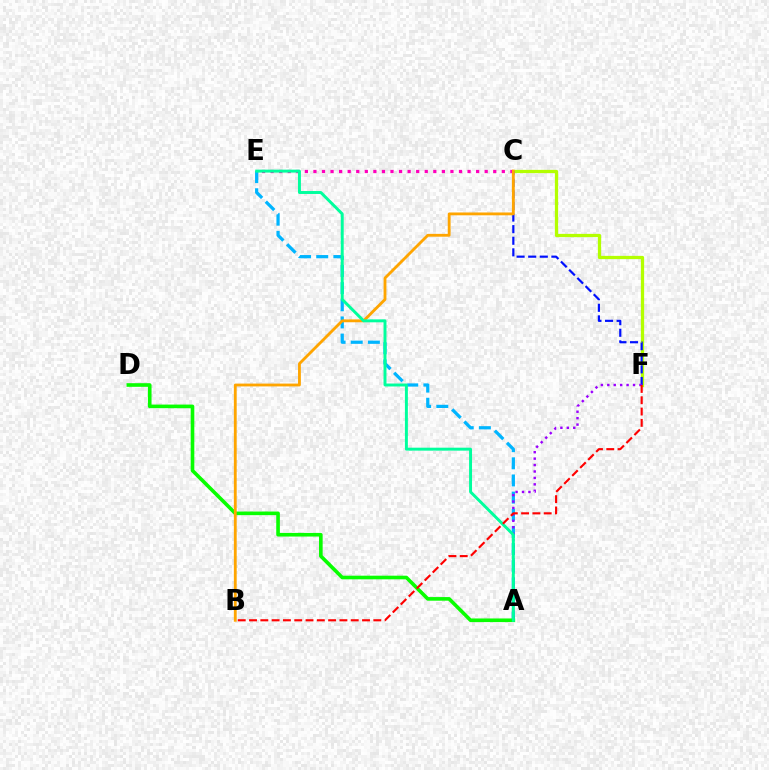{('C', 'F'): [{'color': '#b3ff00', 'line_style': 'solid', 'thickness': 2.35}, {'color': '#0010ff', 'line_style': 'dashed', 'thickness': 1.58}], ('A', 'E'): [{'color': '#00b5ff', 'line_style': 'dashed', 'thickness': 2.33}, {'color': '#00ff9d', 'line_style': 'solid', 'thickness': 2.12}], ('A', 'D'): [{'color': '#08ff00', 'line_style': 'solid', 'thickness': 2.61}], ('A', 'F'): [{'color': '#9b00ff', 'line_style': 'dotted', 'thickness': 1.75}], ('C', 'E'): [{'color': '#ff00bd', 'line_style': 'dotted', 'thickness': 2.33}], ('B', 'C'): [{'color': '#ffa500', 'line_style': 'solid', 'thickness': 2.04}], ('B', 'F'): [{'color': '#ff0000', 'line_style': 'dashed', 'thickness': 1.53}]}